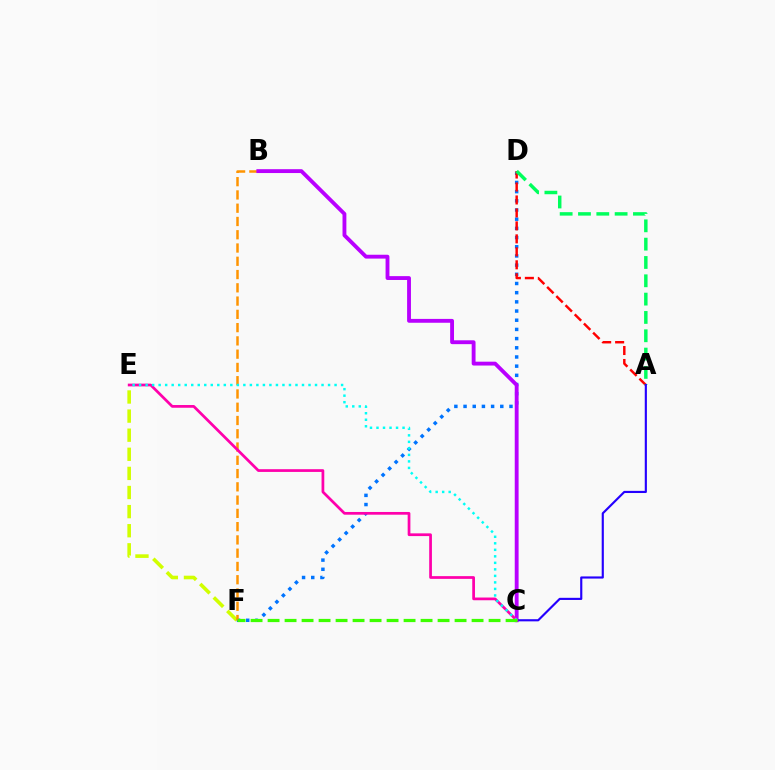{('E', 'F'): [{'color': '#d1ff00', 'line_style': 'dashed', 'thickness': 2.6}], ('D', 'F'): [{'color': '#0074ff', 'line_style': 'dotted', 'thickness': 2.5}], ('A', 'D'): [{'color': '#ff0000', 'line_style': 'dashed', 'thickness': 1.76}, {'color': '#00ff5c', 'line_style': 'dashed', 'thickness': 2.49}], ('B', 'F'): [{'color': '#ff9400', 'line_style': 'dashed', 'thickness': 1.8}], ('B', 'C'): [{'color': '#b900ff', 'line_style': 'solid', 'thickness': 2.77}], ('A', 'C'): [{'color': '#2500ff', 'line_style': 'solid', 'thickness': 1.55}], ('C', 'E'): [{'color': '#ff00ac', 'line_style': 'solid', 'thickness': 1.97}, {'color': '#00fff6', 'line_style': 'dotted', 'thickness': 1.77}], ('C', 'F'): [{'color': '#3dff00', 'line_style': 'dashed', 'thickness': 2.31}]}